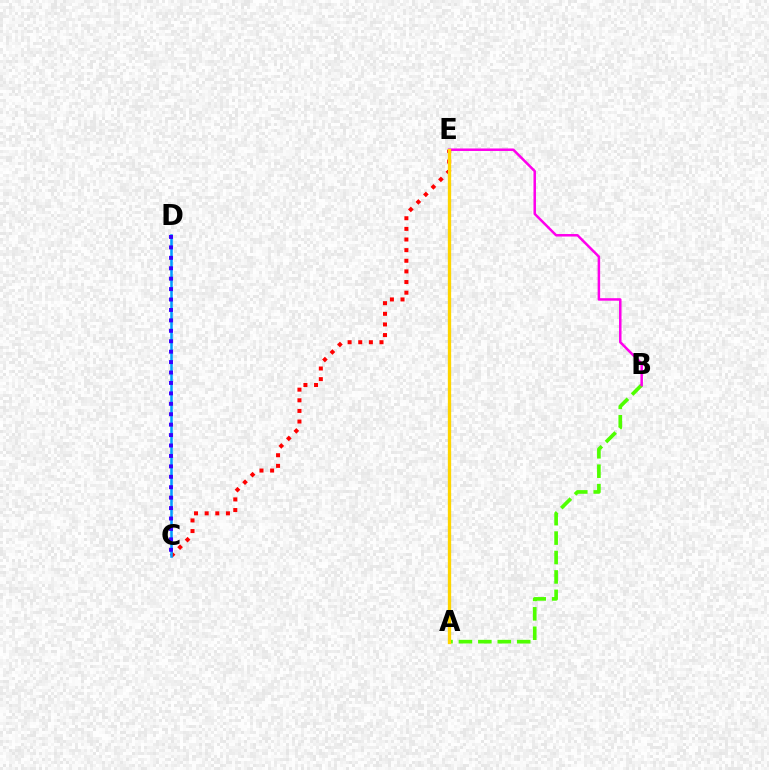{('A', 'E'): [{'color': '#00ff86', 'line_style': 'dotted', 'thickness': 2.21}, {'color': '#ffd500', 'line_style': 'solid', 'thickness': 2.37}], ('A', 'B'): [{'color': '#4fff00', 'line_style': 'dashed', 'thickness': 2.64}], ('B', 'E'): [{'color': '#ff00ed', 'line_style': 'solid', 'thickness': 1.81}], ('C', 'E'): [{'color': '#ff0000', 'line_style': 'dotted', 'thickness': 2.89}], ('C', 'D'): [{'color': '#009eff', 'line_style': 'solid', 'thickness': 1.83}, {'color': '#3700ff', 'line_style': 'dotted', 'thickness': 2.83}]}